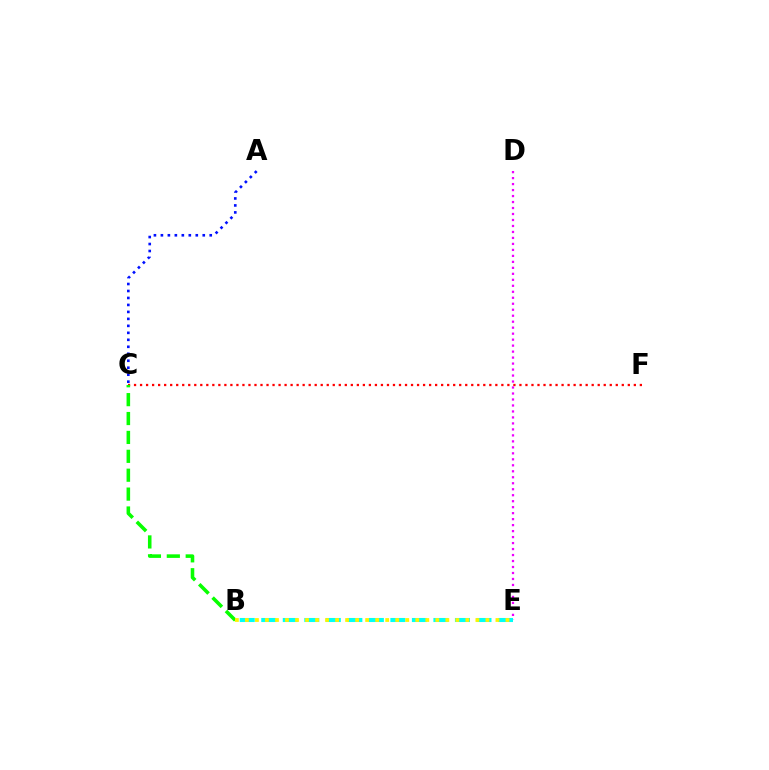{('A', 'C'): [{'color': '#0010ff', 'line_style': 'dotted', 'thickness': 1.9}], ('C', 'F'): [{'color': '#ff0000', 'line_style': 'dotted', 'thickness': 1.64}], ('B', 'C'): [{'color': '#08ff00', 'line_style': 'dashed', 'thickness': 2.57}], ('D', 'E'): [{'color': '#ee00ff', 'line_style': 'dotted', 'thickness': 1.63}], ('B', 'E'): [{'color': '#00fff6', 'line_style': 'dashed', 'thickness': 2.92}, {'color': '#fcf500', 'line_style': 'dotted', 'thickness': 2.72}]}